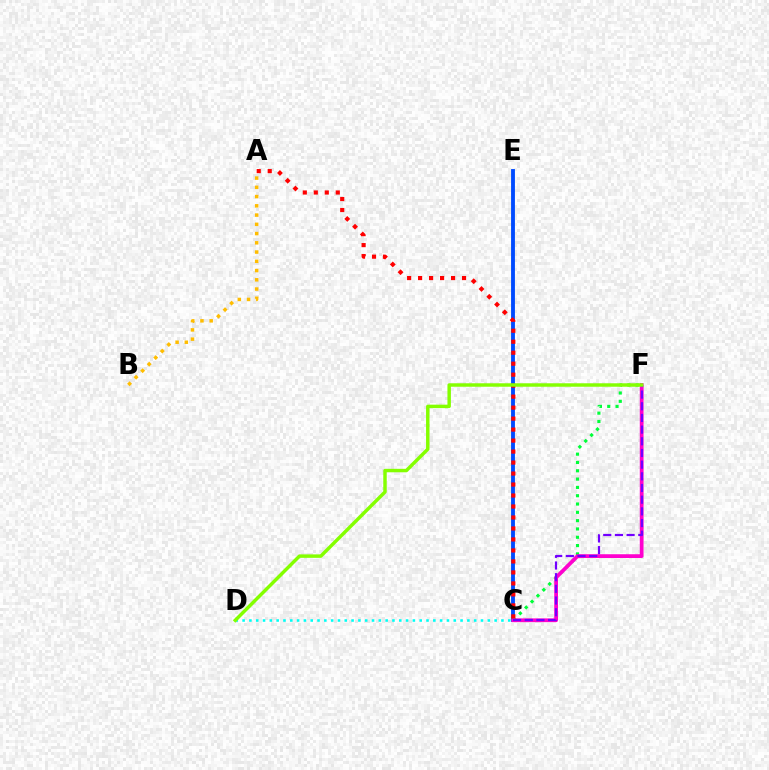{('C', 'E'): [{'color': '#004bff', 'line_style': 'solid', 'thickness': 2.77}], ('C', 'D'): [{'color': '#00fff6', 'line_style': 'dotted', 'thickness': 1.85}], ('C', 'F'): [{'color': '#00ff39', 'line_style': 'dotted', 'thickness': 2.26}, {'color': '#ff00cf', 'line_style': 'solid', 'thickness': 2.71}, {'color': '#7200ff', 'line_style': 'dashed', 'thickness': 1.59}], ('A', 'B'): [{'color': '#ffbd00', 'line_style': 'dotted', 'thickness': 2.51}], ('A', 'C'): [{'color': '#ff0000', 'line_style': 'dotted', 'thickness': 2.98}], ('D', 'F'): [{'color': '#84ff00', 'line_style': 'solid', 'thickness': 2.49}]}